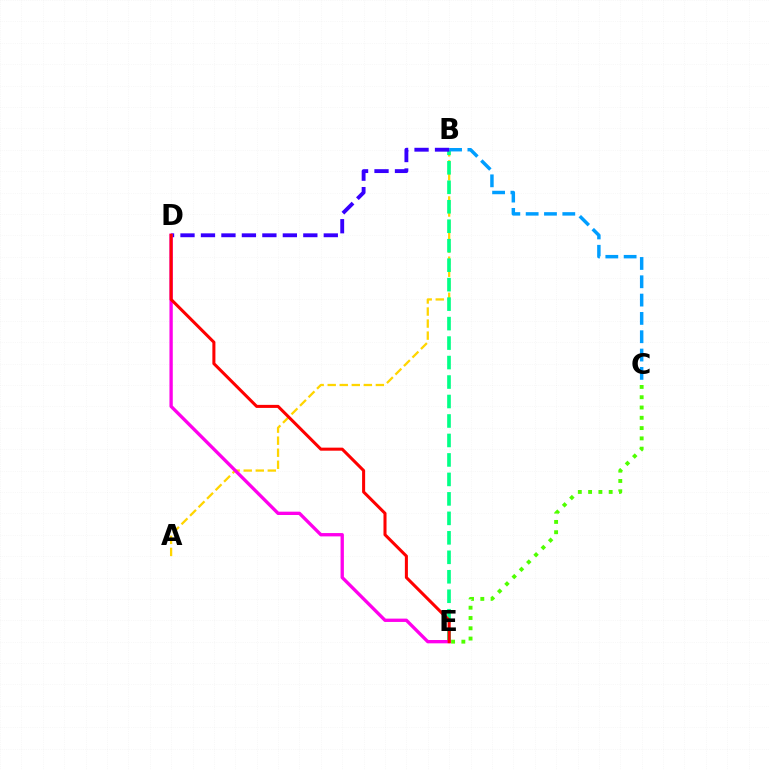{('A', 'B'): [{'color': '#ffd500', 'line_style': 'dashed', 'thickness': 1.64}], ('B', 'E'): [{'color': '#00ff86', 'line_style': 'dashed', 'thickness': 2.65}], ('B', 'C'): [{'color': '#009eff', 'line_style': 'dashed', 'thickness': 2.49}], ('B', 'D'): [{'color': '#3700ff', 'line_style': 'dashed', 'thickness': 2.78}], ('D', 'E'): [{'color': '#ff00ed', 'line_style': 'solid', 'thickness': 2.4}, {'color': '#ff0000', 'line_style': 'solid', 'thickness': 2.19}], ('C', 'E'): [{'color': '#4fff00', 'line_style': 'dotted', 'thickness': 2.8}]}